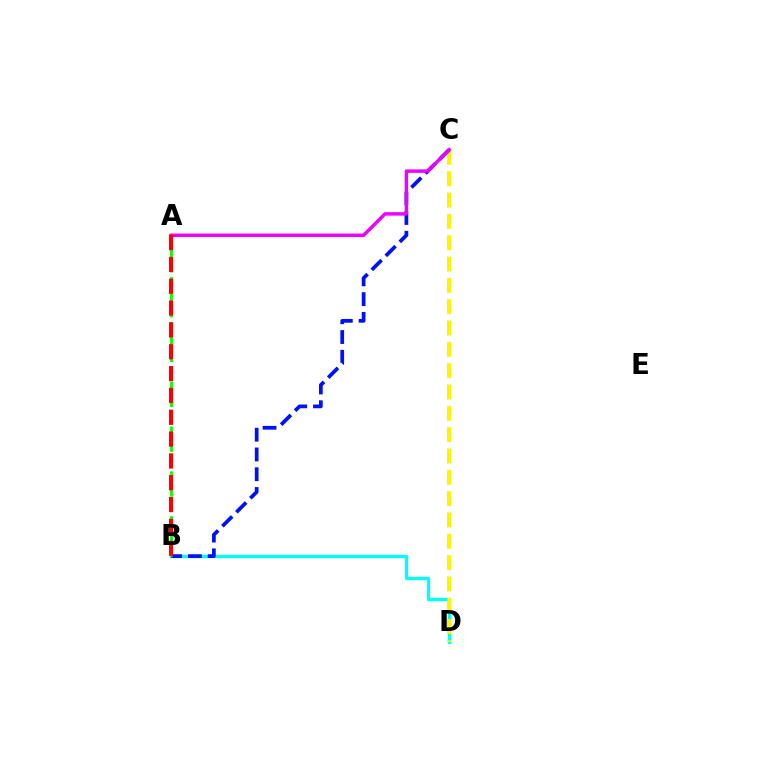{('B', 'D'): [{'color': '#00fff6', 'line_style': 'solid', 'thickness': 2.43}], ('C', 'D'): [{'color': '#fcf500', 'line_style': 'dashed', 'thickness': 2.9}], ('B', 'C'): [{'color': '#0010ff', 'line_style': 'dashed', 'thickness': 2.69}], ('A', 'C'): [{'color': '#ee00ff', 'line_style': 'solid', 'thickness': 2.49}], ('A', 'B'): [{'color': '#08ff00', 'line_style': 'dashed', 'thickness': 2.03}, {'color': '#ff0000', 'line_style': 'dashed', 'thickness': 2.97}]}